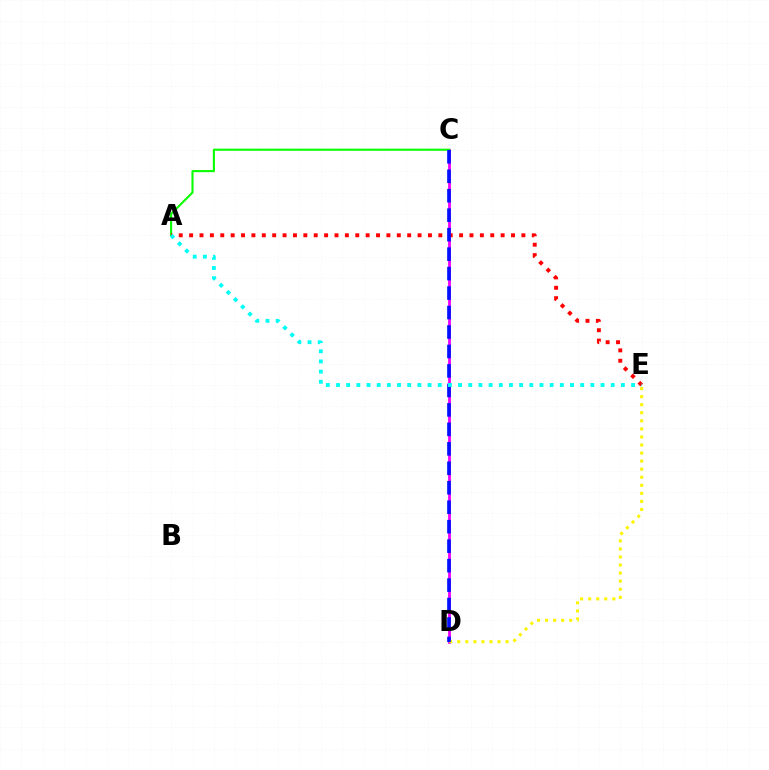{('C', 'D'): [{'color': '#ee00ff', 'line_style': 'solid', 'thickness': 2.03}, {'color': '#0010ff', 'line_style': 'dashed', 'thickness': 2.64}], ('D', 'E'): [{'color': '#fcf500', 'line_style': 'dotted', 'thickness': 2.19}], ('A', 'C'): [{'color': '#08ff00', 'line_style': 'solid', 'thickness': 1.52}], ('A', 'E'): [{'color': '#ff0000', 'line_style': 'dotted', 'thickness': 2.82}, {'color': '#00fff6', 'line_style': 'dotted', 'thickness': 2.76}]}